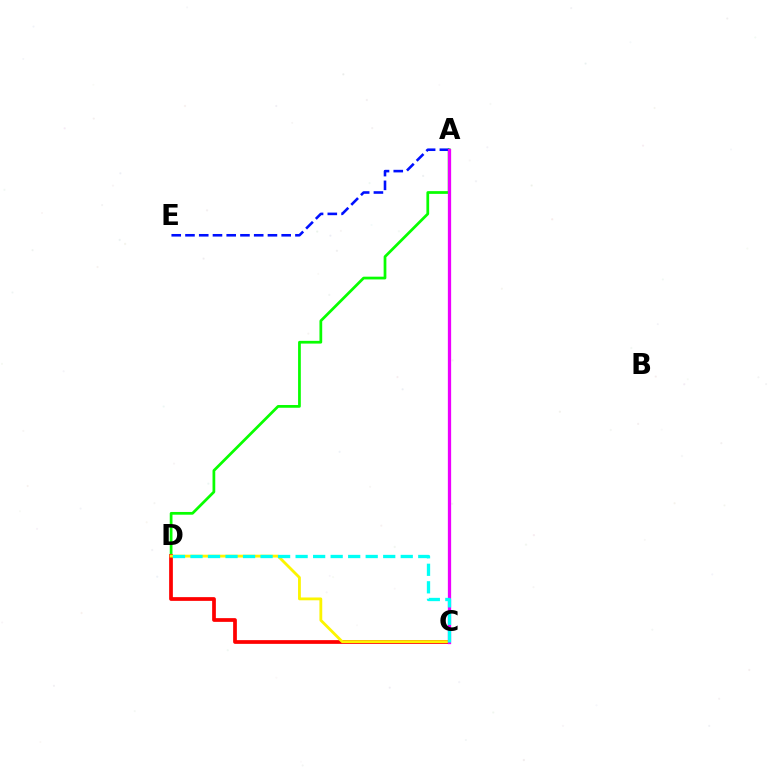{('A', 'D'): [{'color': '#08ff00', 'line_style': 'solid', 'thickness': 1.97}], ('A', 'E'): [{'color': '#0010ff', 'line_style': 'dashed', 'thickness': 1.87}], ('C', 'D'): [{'color': '#ff0000', 'line_style': 'solid', 'thickness': 2.68}, {'color': '#fcf500', 'line_style': 'solid', 'thickness': 2.03}, {'color': '#00fff6', 'line_style': 'dashed', 'thickness': 2.38}], ('A', 'C'): [{'color': '#ee00ff', 'line_style': 'solid', 'thickness': 2.36}]}